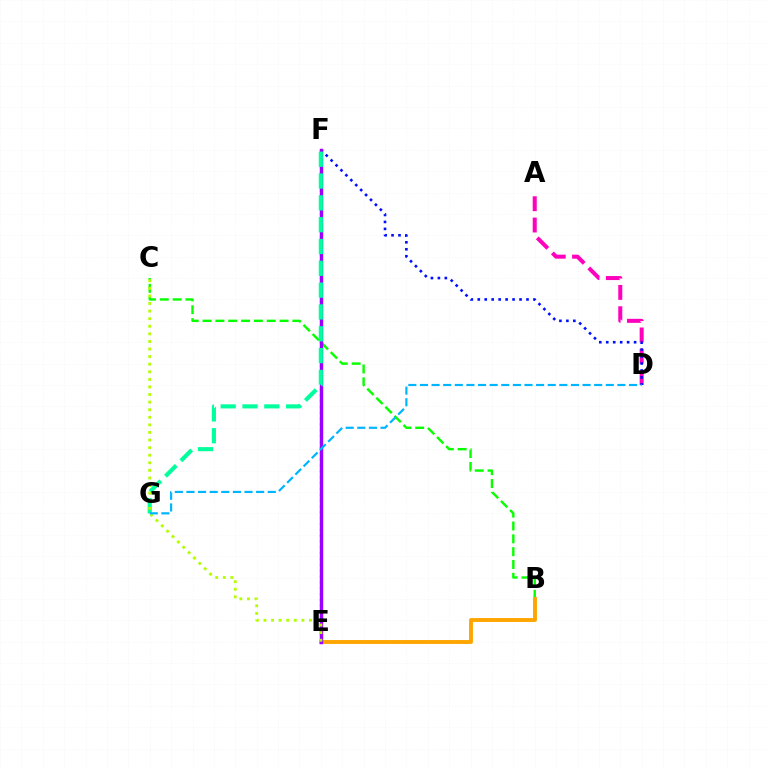{('A', 'D'): [{'color': '#ff00bd', 'line_style': 'dashed', 'thickness': 2.9}], ('D', 'F'): [{'color': '#0010ff', 'line_style': 'dotted', 'thickness': 1.89}], ('B', 'C'): [{'color': '#08ff00', 'line_style': 'dashed', 'thickness': 1.74}], ('E', 'F'): [{'color': '#ff0000', 'line_style': 'dotted', 'thickness': 1.59}, {'color': '#9b00ff', 'line_style': 'solid', 'thickness': 2.47}], ('B', 'E'): [{'color': '#ffa500', 'line_style': 'solid', 'thickness': 2.81}], ('F', 'G'): [{'color': '#00ff9d', 'line_style': 'dashed', 'thickness': 2.96}], ('C', 'E'): [{'color': '#b3ff00', 'line_style': 'dotted', 'thickness': 2.06}], ('D', 'G'): [{'color': '#00b5ff', 'line_style': 'dashed', 'thickness': 1.58}]}